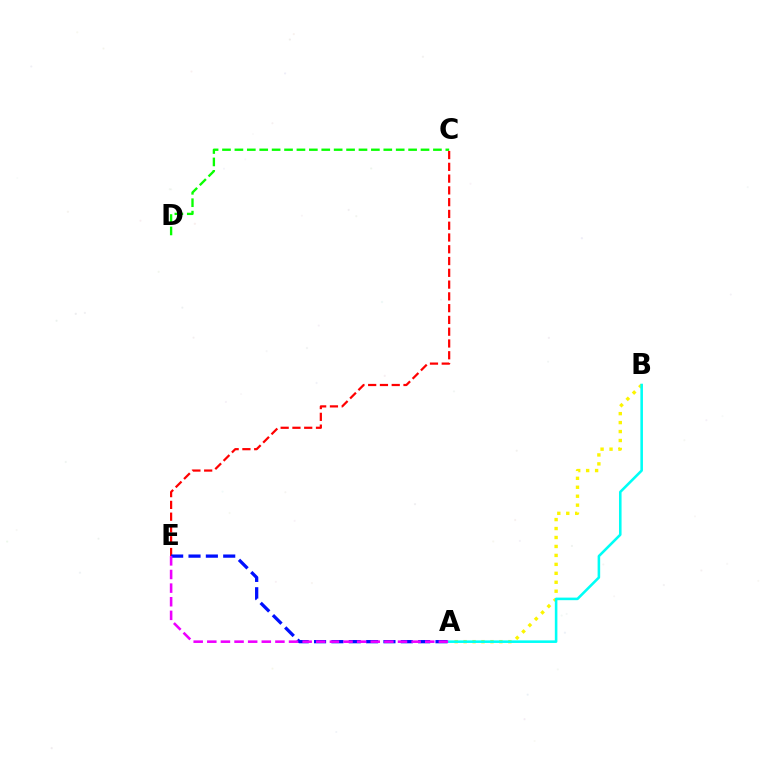{('C', 'D'): [{'color': '#08ff00', 'line_style': 'dashed', 'thickness': 1.69}], ('A', 'B'): [{'color': '#fcf500', 'line_style': 'dotted', 'thickness': 2.43}, {'color': '#00fff6', 'line_style': 'solid', 'thickness': 1.85}], ('C', 'E'): [{'color': '#ff0000', 'line_style': 'dashed', 'thickness': 1.6}], ('A', 'E'): [{'color': '#0010ff', 'line_style': 'dashed', 'thickness': 2.36}, {'color': '#ee00ff', 'line_style': 'dashed', 'thickness': 1.85}]}